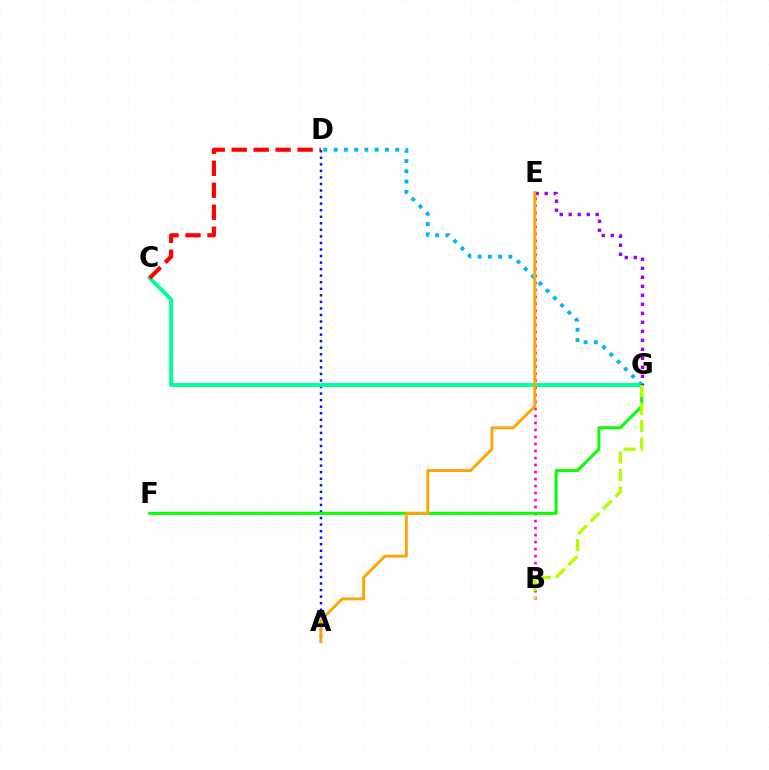{('D', 'G'): [{'color': '#00b5ff', 'line_style': 'dotted', 'thickness': 2.79}], ('A', 'D'): [{'color': '#0010ff', 'line_style': 'dotted', 'thickness': 1.78}], ('B', 'E'): [{'color': '#ff00bd', 'line_style': 'dotted', 'thickness': 1.9}], ('C', 'G'): [{'color': '#00ff9d', 'line_style': 'solid', 'thickness': 2.8}], ('F', 'G'): [{'color': '#08ff00', 'line_style': 'solid', 'thickness': 2.16}], ('E', 'G'): [{'color': '#9b00ff', 'line_style': 'dotted', 'thickness': 2.45}], ('C', 'D'): [{'color': '#ff0000', 'line_style': 'dashed', 'thickness': 2.98}], ('B', 'G'): [{'color': '#b3ff00', 'line_style': 'dashed', 'thickness': 2.38}], ('A', 'E'): [{'color': '#ffa500', 'line_style': 'solid', 'thickness': 2.07}]}